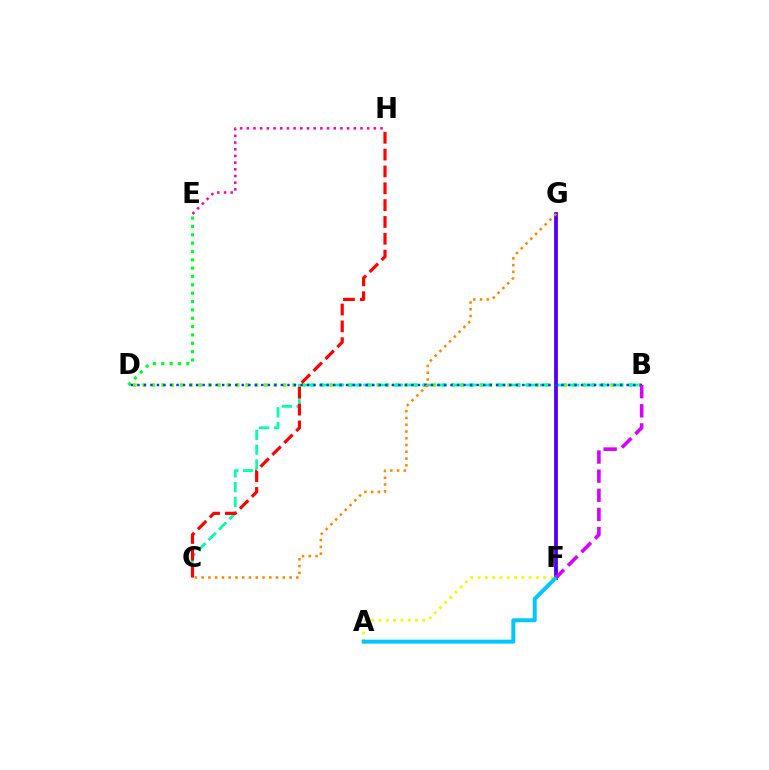{('D', 'E'): [{'color': '#00ff27', 'line_style': 'dotted', 'thickness': 2.27}], ('B', 'D'): [{'color': '#66ff00', 'line_style': 'dotted', 'thickness': 2.54}, {'color': '#003fff', 'line_style': 'dotted', 'thickness': 1.77}], ('A', 'F'): [{'color': '#eeff00', 'line_style': 'dotted', 'thickness': 1.98}, {'color': '#00c7ff', 'line_style': 'solid', 'thickness': 2.85}], ('B', 'C'): [{'color': '#00ffaf', 'line_style': 'dashed', 'thickness': 2.0}], ('F', 'G'): [{'color': '#4f00ff', 'line_style': 'solid', 'thickness': 2.73}], ('C', 'H'): [{'color': '#ff0000', 'line_style': 'dashed', 'thickness': 2.29}], ('E', 'H'): [{'color': '#ff00a0', 'line_style': 'dotted', 'thickness': 1.82}], ('C', 'G'): [{'color': '#ff8800', 'line_style': 'dotted', 'thickness': 1.84}], ('B', 'F'): [{'color': '#d600ff', 'line_style': 'dashed', 'thickness': 2.6}]}